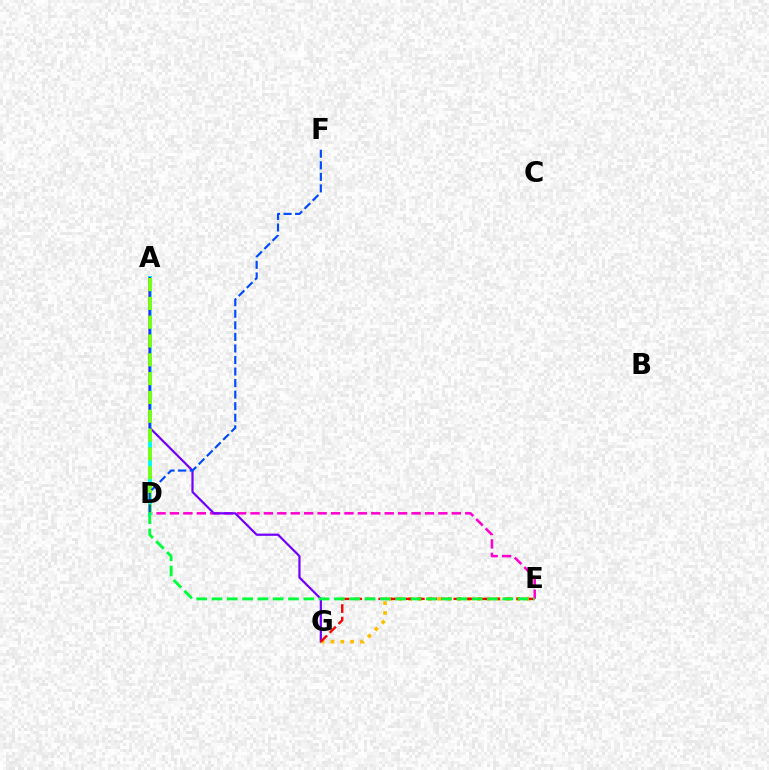{('D', 'E'): [{'color': '#ff00cf', 'line_style': 'dashed', 'thickness': 1.82}, {'color': '#00ff39', 'line_style': 'dashed', 'thickness': 2.08}], ('A', 'D'): [{'color': '#00fff6', 'line_style': 'solid', 'thickness': 2.85}, {'color': '#84ff00', 'line_style': 'dashed', 'thickness': 2.56}], ('A', 'G'): [{'color': '#7200ff', 'line_style': 'solid', 'thickness': 1.6}], ('E', 'G'): [{'color': '#ffbd00', 'line_style': 'dotted', 'thickness': 2.67}, {'color': '#ff0000', 'line_style': 'dashed', 'thickness': 1.7}], ('D', 'F'): [{'color': '#004bff', 'line_style': 'dashed', 'thickness': 1.57}]}